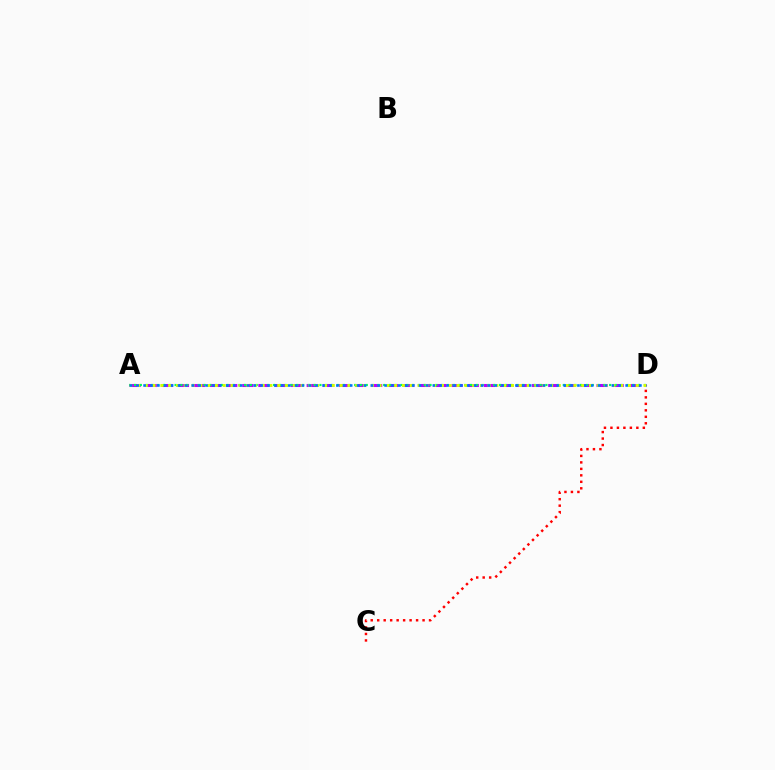{('C', 'D'): [{'color': '#ff0000', 'line_style': 'dotted', 'thickness': 1.76}], ('A', 'D'): [{'color': '#b900ff', 'line_style': 'dashed', 'thickness': 2.19}, {'color': '#00ff5c', 'line_style': 'dotted', 'thickness': 1.57}, {'color': '#d1ff00', 'line_style': 'dotted', 'thickness': 2.12}, {'color': '#0074ff', 'line_style': 'dotted', 'thickness': 1.87}]}